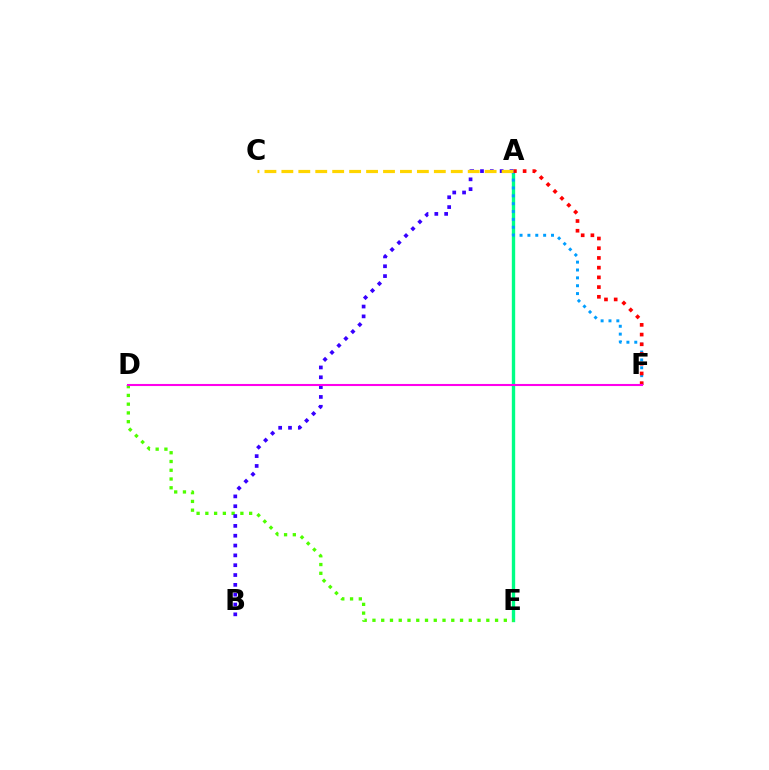{('A', 'E'): [{'color': '#00ff86', 'line_style': 'solid', 'thickness': 2.42}], ('A', 'F'): [{'color': '#009eff', 'line_style': 'dotted', 'thickness': 2.14}, {'color': '#ff0000', 'line_style': 'dotted', 'thickness': 2.64}], ('D', 'E'): [{'color': '#4fff00', 'line_style': 'dotted', 'thickness': 2.38}], ('A', 'B'): [{'color': '#3700ff', 'line_style': 'dotted', 'thickness': 2.67}], ('D', 'F'): [{'color': '#ff00ed', 'line_style': 'solid', 'thickness': 1.5}], ('A', 'C'): [{'color': '#ffd500', 'line_style': 'dashed', 'thickness': 2.3}]}